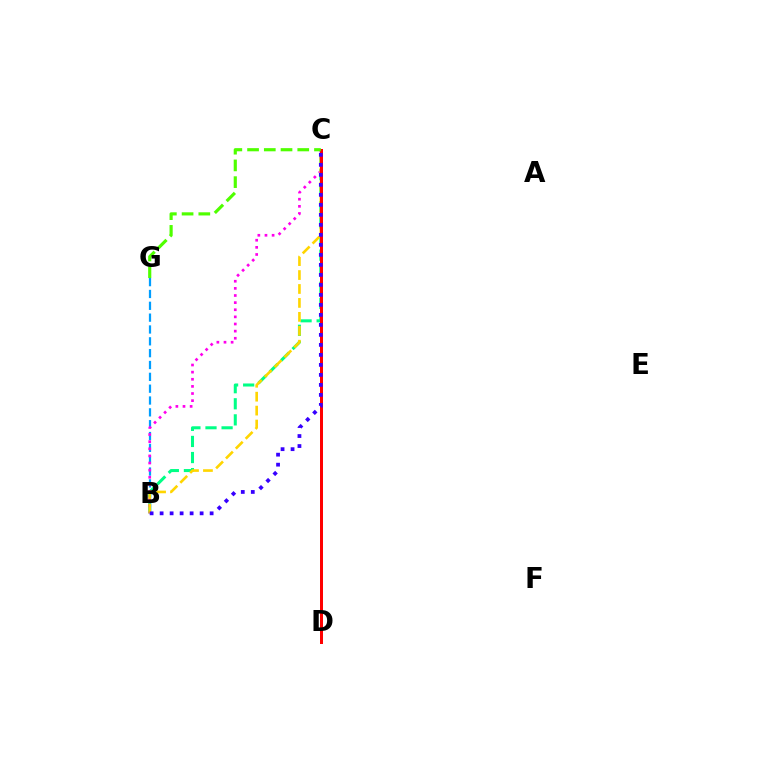{('B', 'C'): [{'color': '#00ff86', 'line_style': 'dashed', 'thickness': 2.19}, {'color': '#ff00ed', 'line_style': 'dotted', 'thickness': 1.94}, {'color': '#ffd500', 'line_style': 'dashed', 'thickness': 1.89}, {'color': '#3700ff', 'line_style': 'dotted', 'thickness': 2.72}], ('B', 'G'): [{'color': '#009eff', 'line_style': 'dashed', 'thickness': 1.61}], ('C', 'D'): [{'color': '#ff0000', 'line_style': 'solid', 'thickness': 2.16}], ('C', 'G'): [{'color': '#4fff00', 'line_style': 'dashed', 'thickness': 2.27}]}